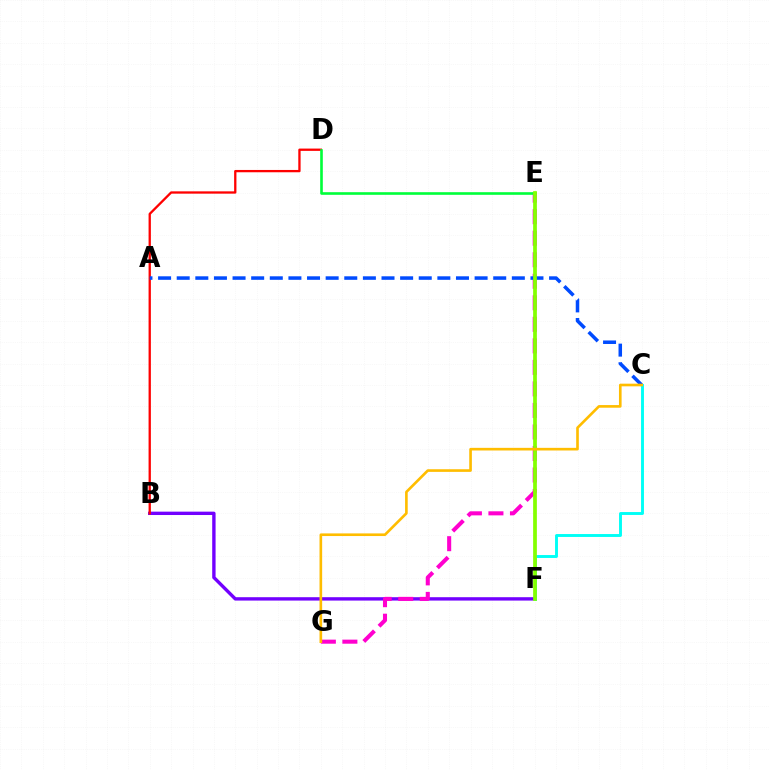{('B', 'F'): [{'color': '#7200ff', 'line_style': 'solid', 'thickness': 2.43}], ('B', 'D'): [{'color': '#ff0000', 'line_style': 'solid', 'thickness': 1.66}], ('C', 'F'): [{'color': '#00fff6', 'line_style': 'solid', 'thickness': 2.09}], ('E', 'G'): [{'color': '#ff00cf', 'line_style': 'dashed', 'thickness': 2.92}], ('A', 'C'): [{'color': '#004bff', 'line_style': 'dashed', 'thickness': 2.53}], ('D', 'E'): [{'color': '#00ff39', 'line_style': 'solid', 'thickness': 1.89}], ('E', 'F'): [{'color': '#84ff00', 'line_style': 'solid', 'thickness': 2.68}], ('C', 'G'): [{'color': '#ffbd00', 'line_style': 'solid', 'thickness': 1.9}]}